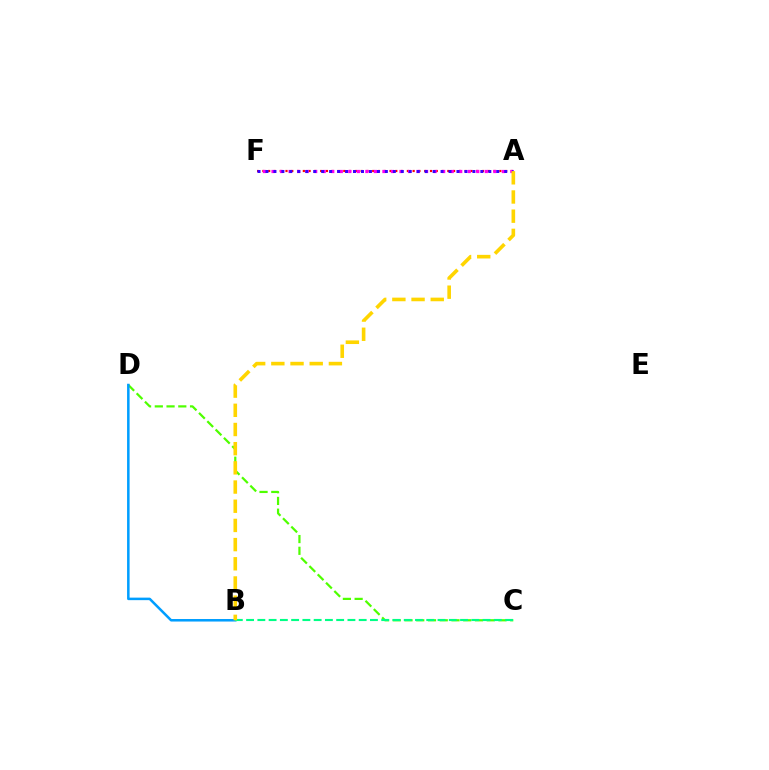{('C', 'D'): [{'color': '#4fff00', 'line_style': 'dashed', 'thickness': 1.6}], ('A', 'F'): [{'color': '#ff0000', 'line_style': 'dotted', 'thickness': 1.57}, {'color': '#ff00ed', 'line_style': 'dotted', 'thickness': 2.32}, {'color': '#3700ff', 'line_style': 'dotted', 'thickness': 2.16}], ('B', 'D'): [{'color': '#009eff', 'line_style': 'solid', 'thickness': 1.82}], ('B', 'C'): [{'color': '#00ff86', 'line_style': 'dashed', 'thickness': 1.53}], ('A', 'B'): [{'color': '#ffd500', 'line_style': 'dashed', 'thickness': 2.61}]}